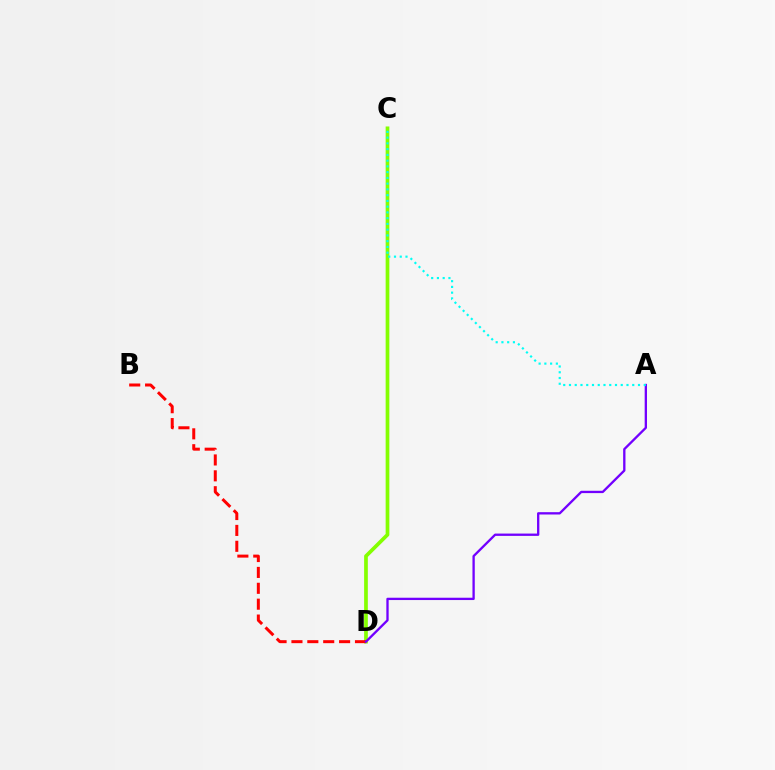{('C', 'D'): [{'color': '#84ff00', 'line_style': 'solid', 'thickness': 2.67}], ('B', 'D'): [{'color': '#ff0000', 'line_style': 'dashed', 'thickness': 2.16}], ('A', 'D'): [{'color': '#7200ff', 'line_style': 'solid', 'thickness': 1.67}], ('A', 'C'): [{'color': '#00fff6', 'line_style': 'dotted', 'thickness': 1.56}]}